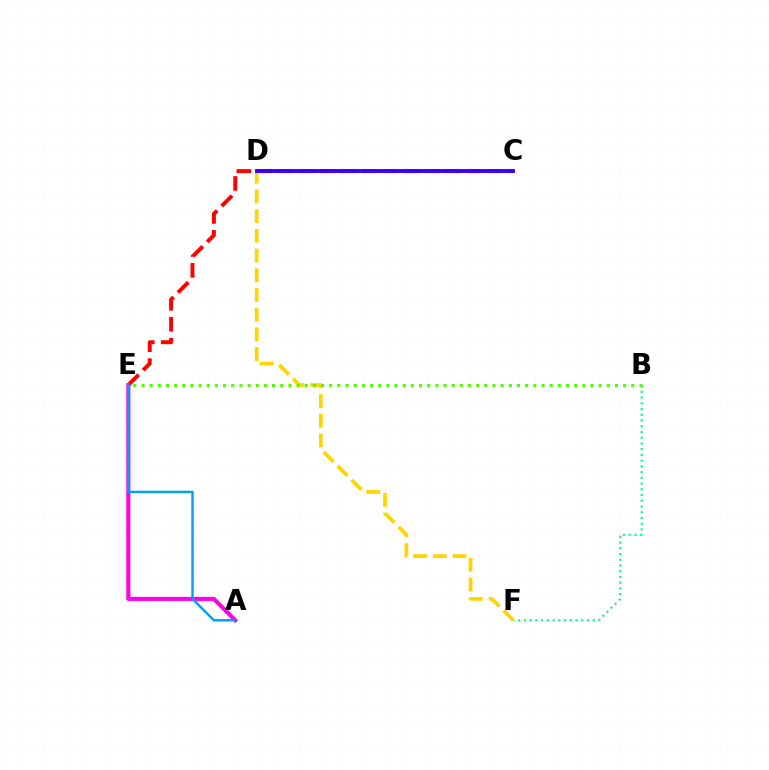{('C', 'E'): [{'color': '#ff0000', 'line_style': 'dashed', 'thickness': 2.84}], ('B', 'F'): [{'color': '#00ff86', 'line_style': 'dotted', 'thickness': 1.56}], ('A', 'E'): [{'color': '#ff00ed', 'line_style': 'solid', 'thickness': 2.95}, {'color': '#009eff', 'line_style': 'solid', 'thickness': 1.75}], ('D', 'F'): [{'color': '#ffd500', 'line_style': 'dashed', 'thickness': 2.68}], ('C', 'D'): [{'color': '#3700ff', 'line_style': 'solid', 'thickness': 2.8}], ('B', 'E'): [{'color': '#4fff00', 'line_style': 'dotted', 'thickness': 2.22}]}